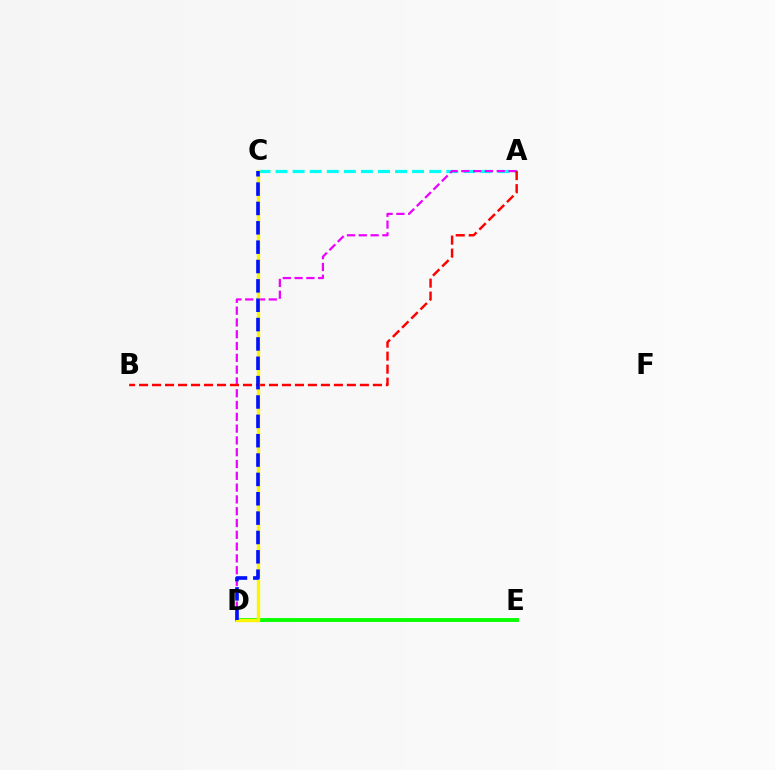{('A', 'C'): [{'color': '#00fff6', 'line_style': 'dashed', 'thickness': 2.32}], ('A', 'D'): [{'color': '#ee00ff', 'line_style': 'dashed', 'thickness': 1.6}], ('D', 'E'): [{'color': '#08ff00', 'line_style': 'solid', 'thickness': 2.78}], ('A', 'B'): [{'color': '#ff0000', 'line_style': 'dashed', 'thickness': 1.76}], ('C', 'D'): [{'color': '#fcf500', 'line_style': 'solid', 'thickness': 2.42}, {'color': '#0010ff', 'line_style': 'dashed', 'thickness': 2.63}]}